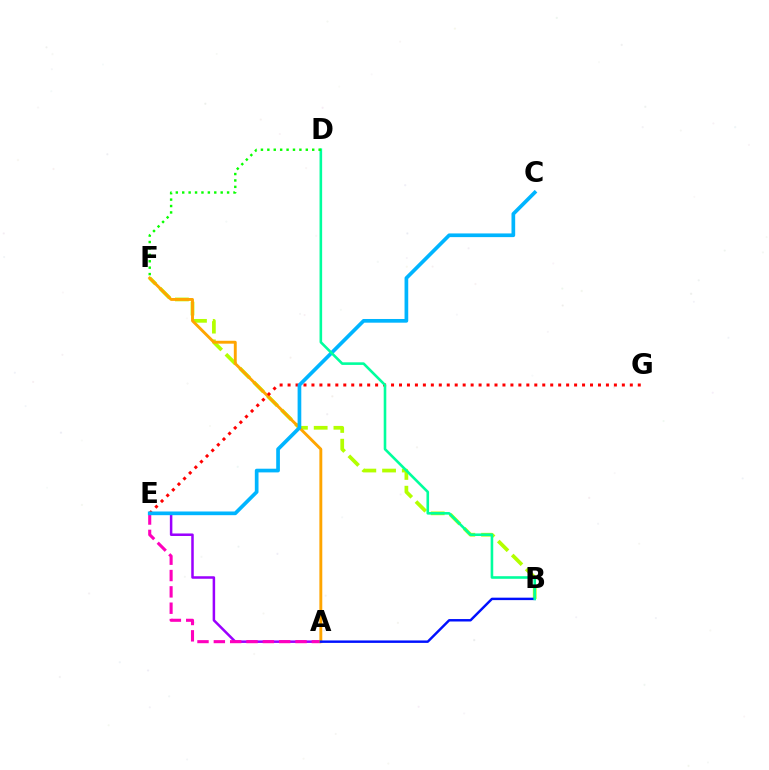{('A', 'E'): [{'color': '#9b00ff', 'line_style': 'solid', 'thickness': 1.81}, {'color': '#ff00bd', 'line_style': 'dashed', 'thickness': 2.22}], ('B', 'F'): [{'color': '#b3ff00', 'line_style': 'dashed', 'thickness': 2.68}], ('A', 'F'): [{'color': '#ffa500', 'line_style': 'solid', 'thickness': 2.09}], ('A', 'B'): [{'color': '#0010ff', 'line_style': 'solid', 'thickness': 1.76}], ('E', 'G'): [{'color': '#ff0000', 'line_style': 'dotted', 'thickness': 2.16}], ('C', 'E'): [{'color': '#00b5ff', 'line_style': 'solid', 'thickness': 2.66}], ('B', 'D'): [{'color': '#00ff9d', 'line_style': 'solid', 'thickness': 1.87}], ('D', 'F'): [{'color': '#08ff00', 'line_style': 'dotted', 'thickness': 1.74}]}